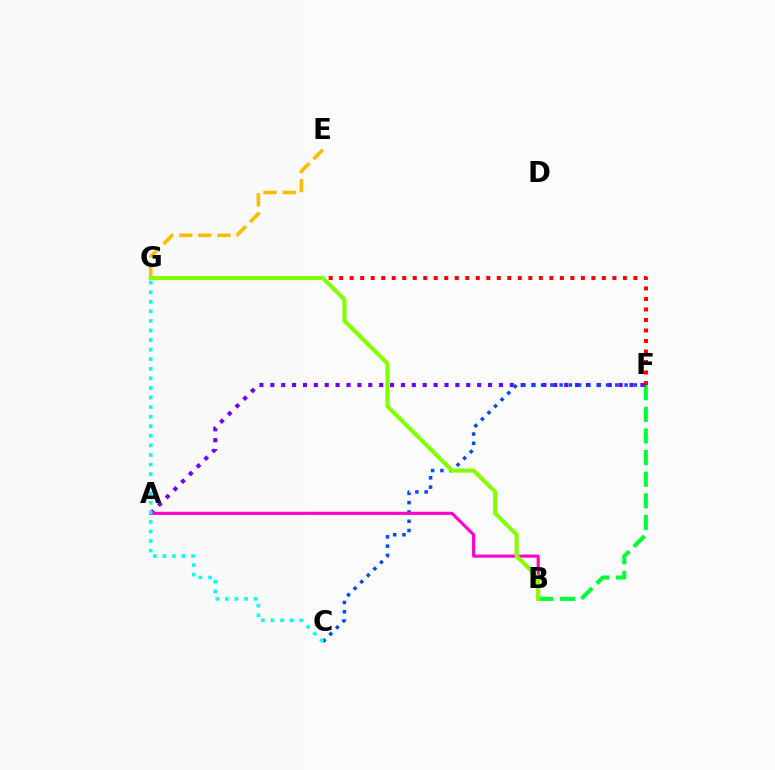{('E', 'G'): [{'color': '#ffbd00', 'line_style': 'dashed', 'thickness': 2.59}], ('A', 'F'): [{'color': '#7200ff', 'line_style': 'dotted', 'thickness': 2.96}], ('B', 'F'): [{'color': '#00ff39', 'line_style': 'dashed', 'thickness': 2.94}], ('C', 'F'): [{'color': '#004bff', 'line_style': 'dotted', 'thickness': 2.52}], ('F', 'G'): [{'color': '#ff0000', 'line_style': 'dotted', 'thickness': 2.86}], ('A', 'B'): [{'color': '#ff00cf', 'line_style': 'solid', 'thickness': 2.24}], ('B', 'G'): [{'color': '#84ff00', 'line_style': 'solid', 'thickness': 2.94}], ('C', 'G'): [{'color': '#00fff6', 'line_style': 'dotted', 'thickness': 2.6}]}